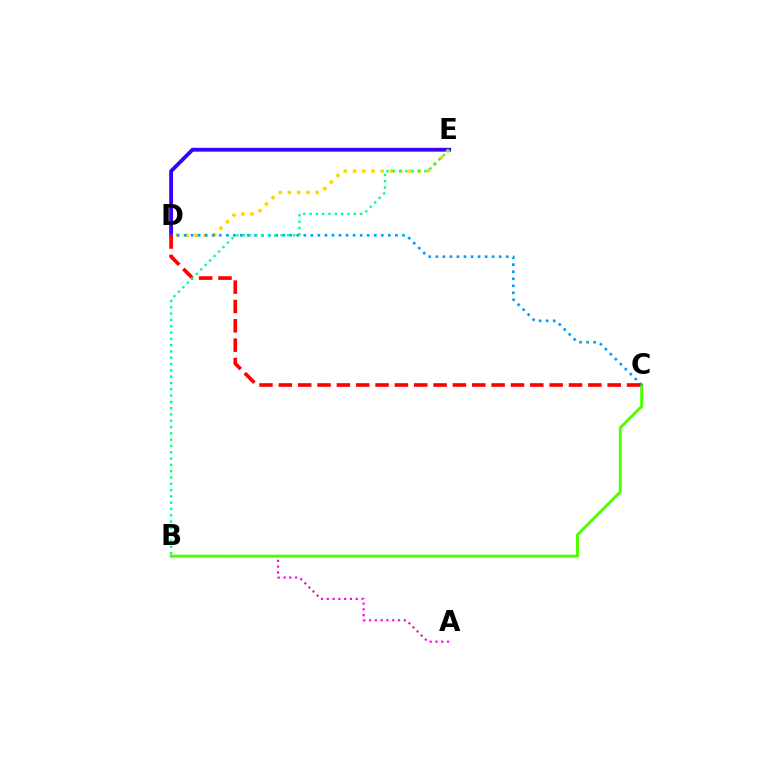{('A', 'B'): [{'color': '#ff00ed', 'line_style': 'dotted', 'thickness': 1.57}], ('B', 'C'): [{'color': '#4fff00', 'line_style': 'solid', 'thickness': 2.14}], ('D', 'E'): [{'color': '#3700ff', 'line_style': 'solid', 'thickness': 2.76}, {'color': '#ffd500', 'line_style': 'dotted', 'thickness': 2.51}], ('C', 'D'): [{'color': '#009eff', 'line_style': 'dotted', 'thickness': 1.91}, {'color': '#ff0000', 'line_style': 'dashed', 'thickness': 2.63}], ('B', 'E'): [{'color': '#00ff86', 'line_style': 'dotted', 'thickness': 1.71}]}